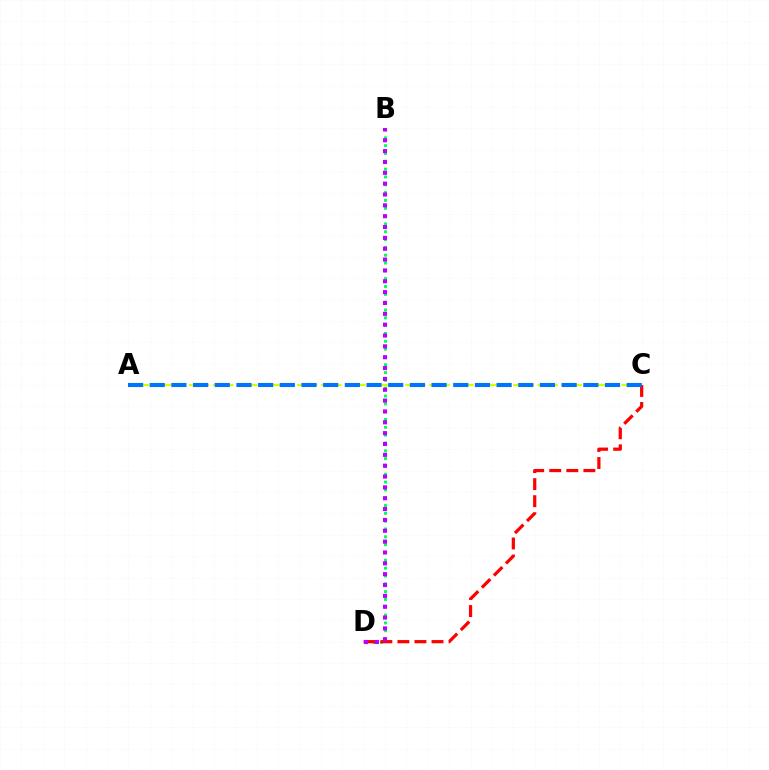{('B', 'D'): [{'color': '#00ff5c', 'line_style': 'dotted', 'thickness': 2.13}, {'color': '#b900ff', 'line_style': 'dotted', 'thickness': 2.95}], ('A', 'C'): [{'color': '#d1ff00', 'line_style': 'dashed', 'thickness': 1.63}, {'color': '#0074ff', 'line_style': 'dashed', 'thickness': 2.95}], ('C', 'D'): [{'color': '#ff0000', 'line_style': 'dashed', 'thickness': 2.32}]}